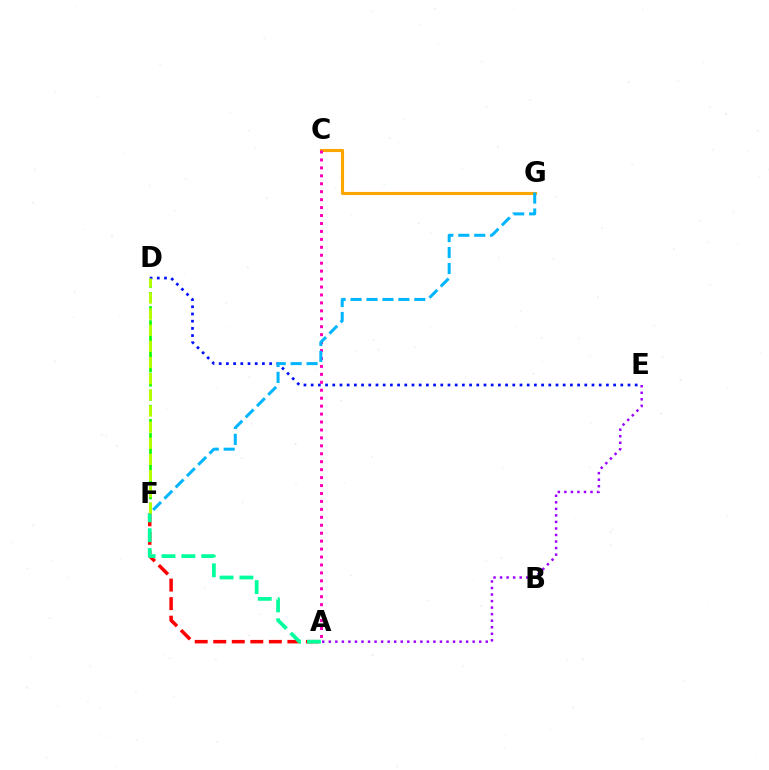{('D', 'F'): [{'color': '#08ff00', 'line_style': 'dashed', 'thickness': 1.92}, {'color': '#b3ff00', 'line_style': 'dashed', 'thickness': 2.19}], ('C', 'G'): [{'color': '#ffa500', 'line_style': 'solid', 'thickness': 2.25}], ('A', 'F'): [{'color': '#ff0000', 'line_style': 'dashed', 'thickness': 2.52}, {'color': '#00ff9d', 'line_style': 'dashed', 'thickness': 2.7}], ('A', 'C'): [{'color': '#ff00bd', 'line_style': 'dotted', 'thickness': 2.16}], ('A', 'E'): [{'color': '#9b00ff', 'line_style': 'dotted', 'thickness': 1.78}], ('D', 'E'): [{'color': '#0010ff', 'line_style': 'dotted', 'thickness': 1.96}], ('F', 'G'): [{'color': '#00b5ff', 'line_style': 'dashed', 'thickness': 2.16}]}